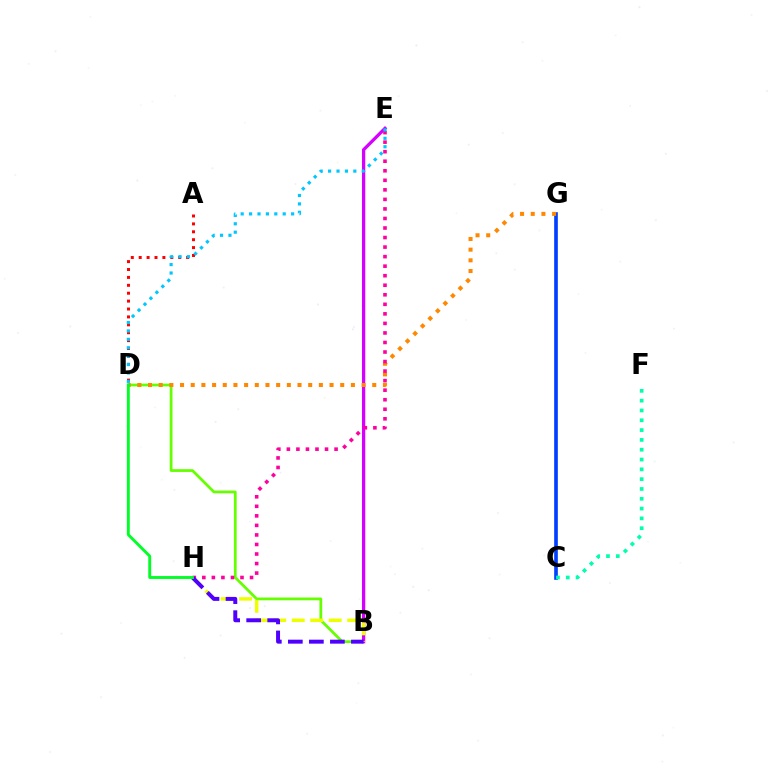{('B', 'D'): [{'color': '#66ff00', 'line_style': 'solid', 'thickness': 1.98}], ('C', 'G'): [{'color': '#003fff', 'line_style': 'solid', 'thickness': 2.62}], ('B', 'E'): [{'color': '#d600ff', 'line_style': 'solid', 'thickness': 2.35}], ('A', 'D'): [{'color': '#ff0000', 'line_style': 'dotted', 'thickness': 2.15}], ('C', 'F'): [{'color': '#00ffaf', 'line_style': 'dotted', 'thickness': 2.67}], ('B', 'H'): [{'color': '#eeff00', 'line_style': 'dashed', 'thickness': 2.51}, {'color': '#4f00ff', 'line_style': 'dashed', 'thickness': 2.86}], ('D', 'G'): [{'color': '#ff8800', 'line_style': 'dotted', 'thickness': 2.9}], ('E', 'H'): [{'color': '#ff00a0', 'line_style': 'dotted', 'thickness': 2.59}], ('D', 'E'): [{'color': '#00c7ff', 'line_style': 'dotted', 'thickness': 2.28}], ('D', 'H'): [{'color': '#00ff27', 'line_style': 'solid', 'thickness': 2.08}]}